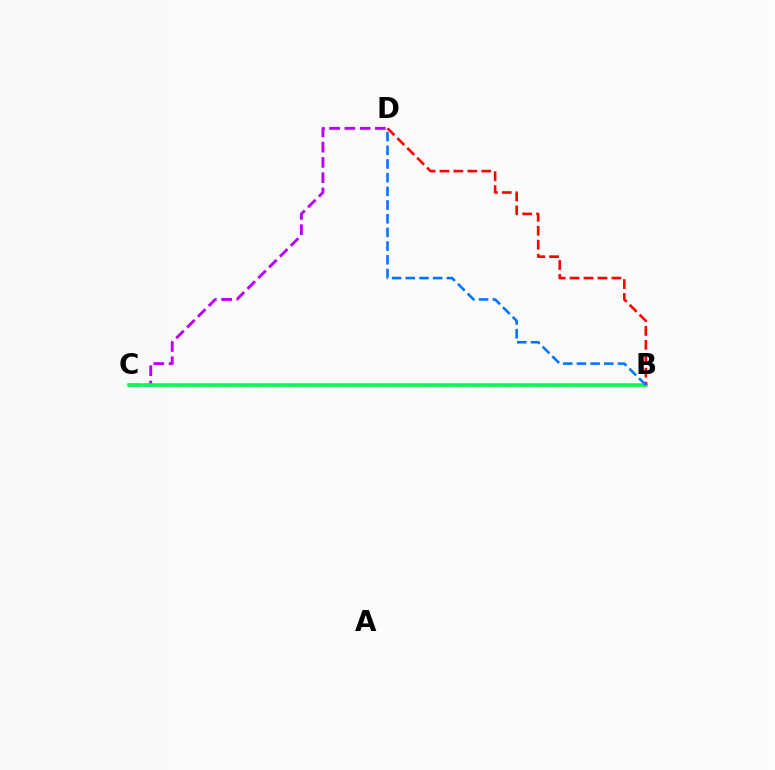{('B', 'C'): [{'color': '#d1ff00', 'line_style': 'dashed', 'thickness': 2.11}, {'color': '#00ff5c', 'line_style': 'solid', 'thickness': 2.58}], ('C', 'D'): [{'color': '#b900ff', 'line_style': 'dashed', 'thickness': 2.07}], ('B', 'D'): [{'color': '#ff0000', 'line_style': 'dashed', 'thickness': 1.89}, {'color': '#0074ff', 'line_style': 'dashed', 'thickness': 1.86}]}